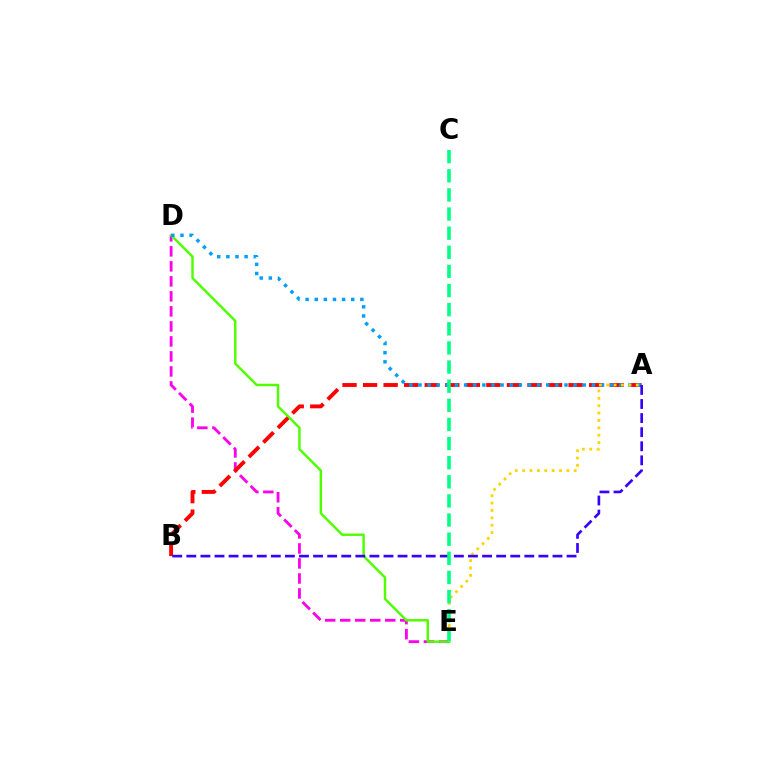{('D', 'E'): [{'color': '#ff00ed', 'line_style': 'dashed', 'thickness': 2.04}, {'color': '#4fff00', 'line_style': 'solid', 'thickness': 1.77}], ('A', 'B'): [{'color': '#ff0000', 'line_style': 'dashed', 'thickness': 2.79}, {'color': '#3700ff', 'line_style': 'dashed', 'thickness': 1.91}], ('A', 'D'): [{'color': '#009eff', 'line_style': 'dotted', 'thickness': 2.48}], ('A', 'E'): [{'color': '#ffd500', 'line_style': 'dotted', 'thickness': 2.0}], ('C', 'E'): [{'color': '#00ff86', 'line_style': 'dashed', 'thickness': 2.6}]}